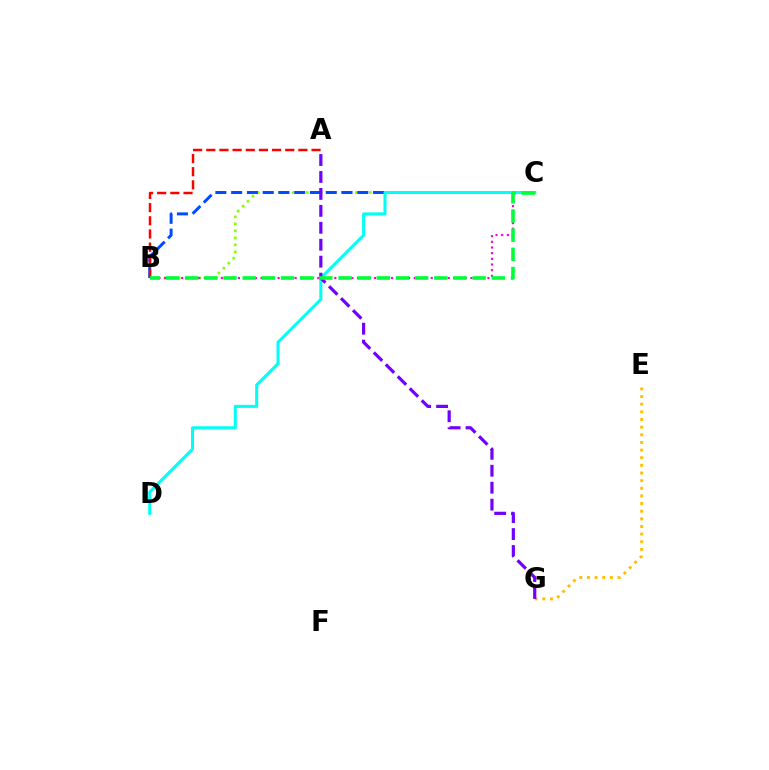{('E', 'G'): [{'color': '#ffbd00', 'line_style': 'dotted', 'thickness': 2.08}], ('B', 'C'): [{'color': '#84ff00', 'line_style': 'dotted', 'thickness': 1.9}, {'color': '#ff00cf', 'line_style': 'dotted', 'thickness': 1.54}, {'color': '#004bff', 'line_style': 'dashed', 'thickness': 2.14}, {'color': '#00ff39', 'line_style': 'dashed', 'thickness': 2.6}], ('C', 'D'): [{'color': '#00fff6', 'line_style': 'solid', 'thickness': 2.19}], ('A', 'G'): [{'color': '#7200ff', 'line_style': 'dashed', 'thickness': 2.3}], ('A', 'B'): [{'color': '#ff0000', 'line_style': 'dashed', 'thickness': 1.79}]}